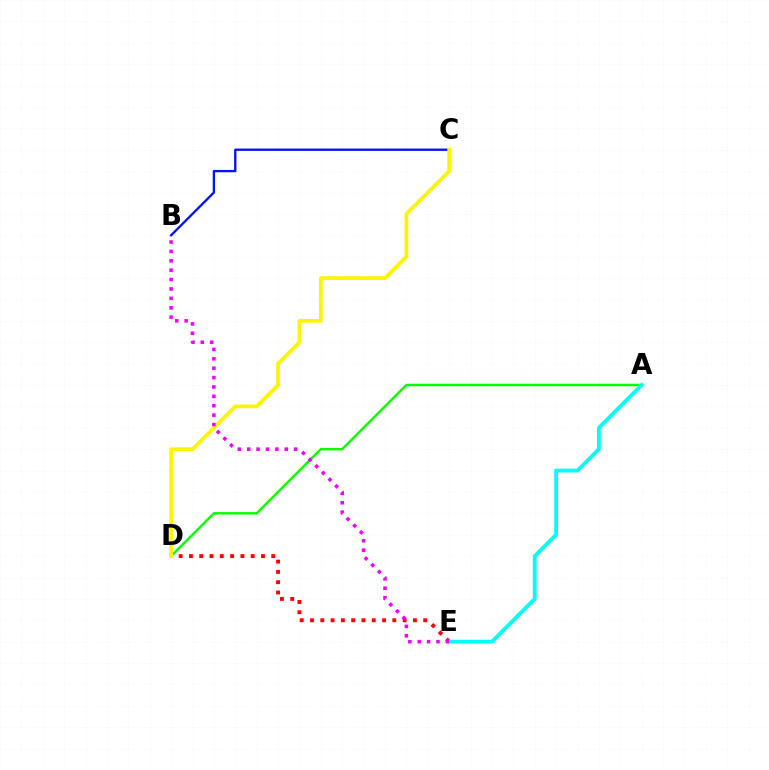{('D', 'E'): [{'color': '#ff0000', 'line_style': 'dotted', 'thickness': 2.8}], ('B', 'C'): [{'color': '#0010ff', 'line_style': 'solid', 'thickness': 1.67}], ('A', 'D'): [{'color': '#08ff00', 'line_style': 'solid', 'thickness': 1.77}], ('C', 'D'): [{'color': '#fcf500', 'line_style': 'solid', 'thickness': 2.67}], ('A', 'E'): [{'color': '#00fff6', 'line_style': 'solid', 'thickness': 2.74}], ('B', 'E'): [{'color': '#ee00ff', 'line_style': 'dotted', 'thickness': 2.55}]}